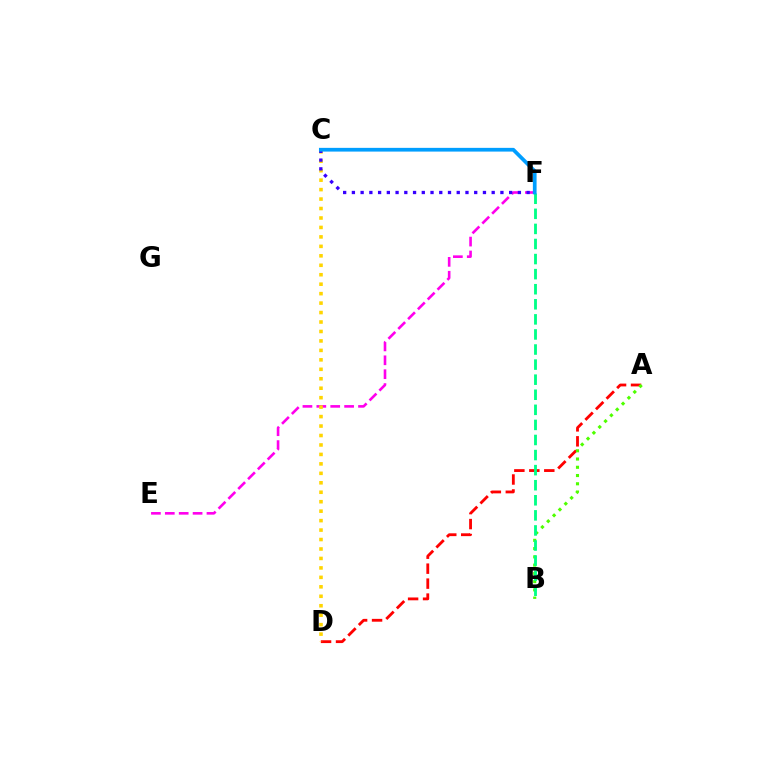{('A', 'D'): [{'color': '#ff0000', 'line_style': 'dashed', 'thickness': 2.03}], ('E', 'F'): [{'color': '#ff00ed', 'line_style': 'dashed', 'thickness': 1.89}], ('A', 'B'): [{'color': '#4fff00', 'line_style': 'dotted', 'thickness': 2.24}], ('B', 'F'): [{'color': '#00ff86', 'line_style': 'dashed', 'thickness': 2.05}], ('C', 'D'): [{'color': '#ffd500', 'line_style': 'dotted', 'thickness': 2.57}], ('C', 'F'): [{'color': '#3700ff', 'line_style': 'dotted', 'thickness': 2.37}, {'color': '#009eff', 'line_style': 'solid', 'thickness': 2.69}]}